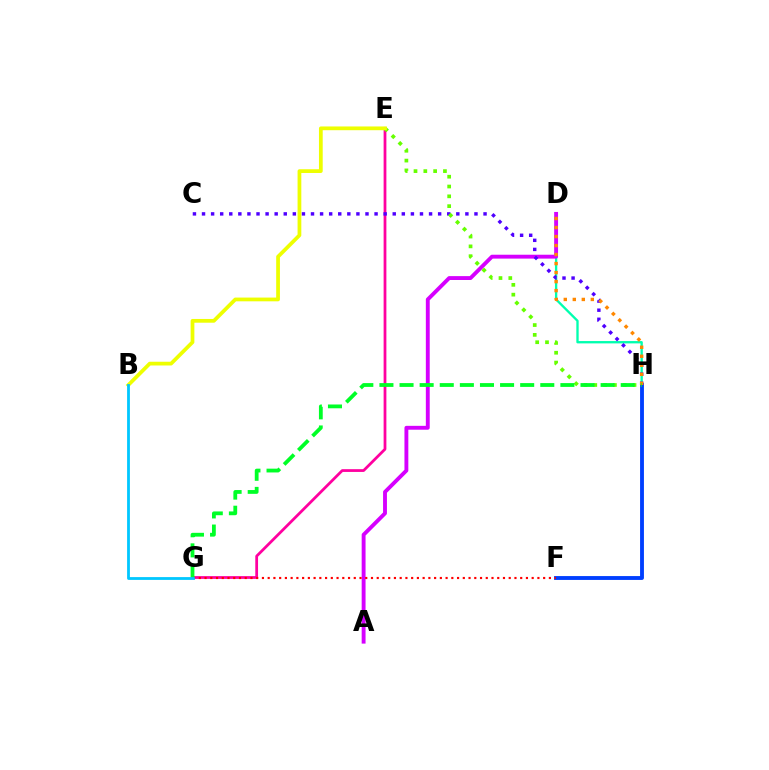{('D', 'H'): [{'color': '#00ffaf', 'line_style': 'solid', 'thickness': 1.68}, {'color': '#ff8800', 'line_style': 'dotted', 'thickness': 2.45}], ('F', 'H'): [{'color': '#003fff', 'line_style': 'solid', 'thickness': 2.78}], ('A', 'D'): [{'color': '#d600ff', 'line_style': 'solid', 'thickness': 2.79}], ('E', 'G'): [{'color': '#ff00a0', 'line_style': 'solid', 'thickness': 1.99}], ('C', 'H'): [{'color': '#4f00ff', 'line_style': 'dotted', 'thickness': 2.47}], ('E', 'H'): [{'color': '#66ff00', 'line_style': 'dotted', 'thickness': 2.67}], ('F', 'G'): [{'color': '#ff0000', 'line_style': 'dotted', 'thickness': 1.56}], ('B', 'E'): [{'color': '#eeff00', 'line_style': 'solid', 'thickness': 2.7}], ('G', 'H'): [{'color': '#00ff27', 'line_style': 'dashed', 'thickness': 2.73}], ('B', 'G'): [{'color': '#00c7ff', 'line_style': 'solid', 'thickness': 2.01}]}